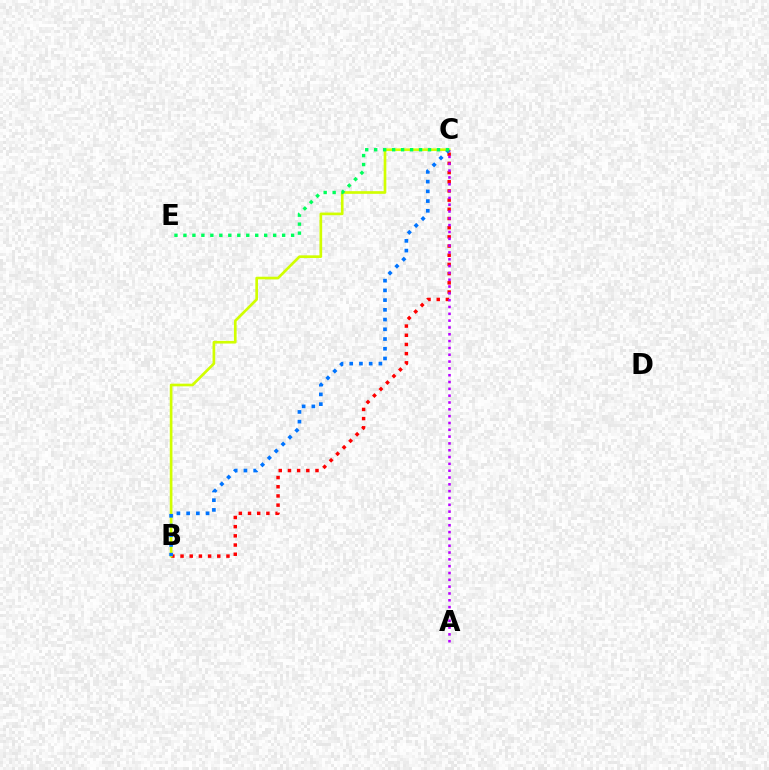{('B', 'C'): [{'color': '#ff0000', 'line_style': 'dotted', 'thickness': 2.5}, {'color': '#d1ff00', 'line_style': 'solid', 'thickness': 1.92}, {'color': '#0074ff', 'line_style': 'dotted', 'thickness': 2.64}], ('A', 'C'): [{'color': '#b900ff', 'line_style': 'dotted', 'thickness': 1.85}], ('C', 'E'): [{'color': '#00ff5c', 'line_style': 'dotted', 'thickness': 2.44}]}